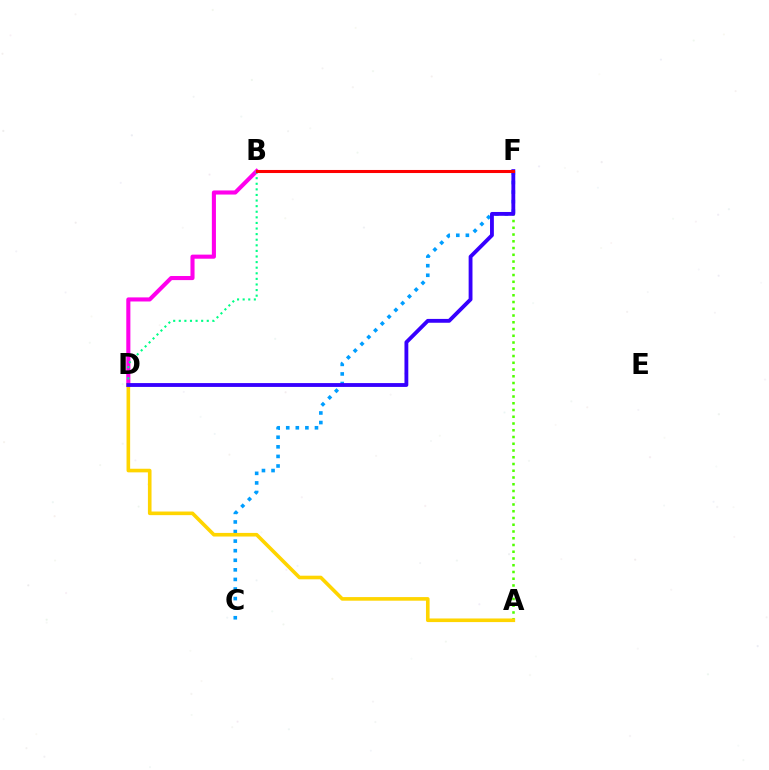{('B', 'D'): [{'color': '#ff00ed', 'line_style': 'solid', 'thickness': 2.94}, {'color': '#00ff86', 'line_style': 'dotted', 'thickness': 1.52}], ('A', 'F'): [{'color': '#4fff00', 'line_style': 'dotted', 'thickness': 1.83}], ('C', 'F'): [{'color': '#009eff', 'line_style': 'dotted', 'thickness': 2.6}], ('A', 'D'): [{'color': '#ffd500', 'line_style': 'solid', 'thickness': 2.6}], ('D', 'F'): [{'color': '#3700ff', 'line_style': 'solid', 'thickness': 2.76}], ('B', 'F'): [{'color': '#ff0000', 'line_style': 'solid', 'thickness': 2.21}]}